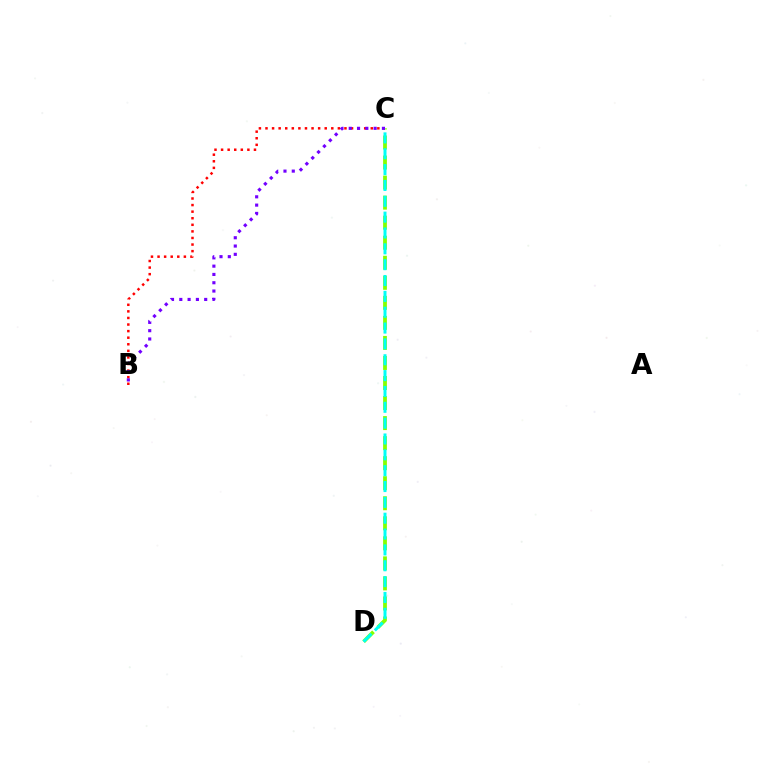{('B', 'C'): [{'color': '#ff0000', 'line_style': 'dotted', 'thickness': 1.79}, {'color': '#7200ff', 'line_style': 'dotted', 'thickness': 2.25}], ('C', 'D'): [{'color': '#84ff00', 'line_style': 'dashed', 'thickness': 2.72}, {'color': '#00fff6', 'line_style': 'dashed', 'thickness': 2.15}]}